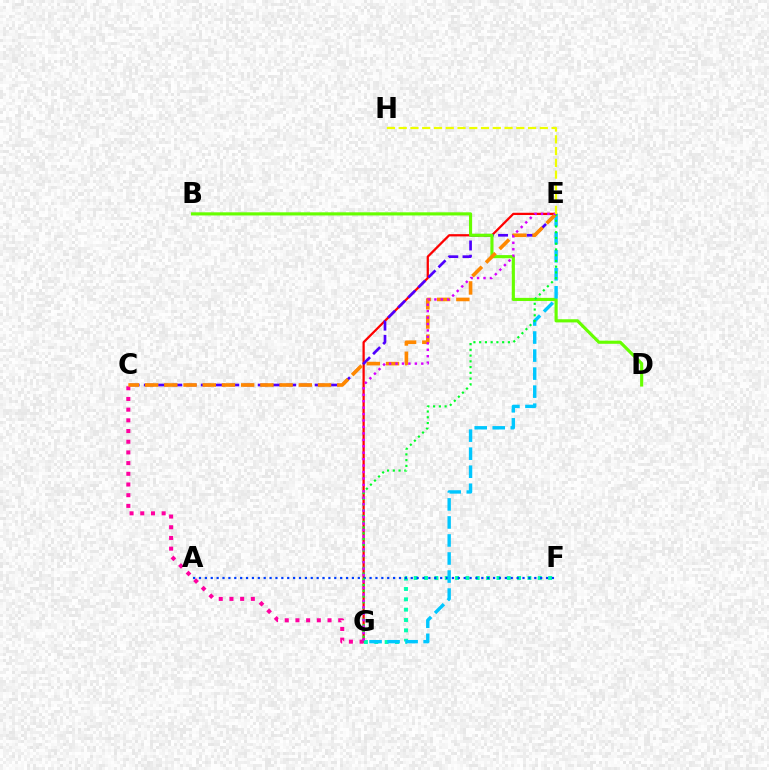{('E', 'G'): [{'color': '#ff0000', 'line_style': 'solid', 'thickness': 1.62}, {'color': '#00c7ff', 'line_style': 'dashed', 'thickness': 2.45}, {'color': '#00ff27', 'line_style': 'dotted', 'thickness': 1.56}, {'color': '#d600ff', 'line_style': 'dotted', 'thickness': 1.75}], ('C', 'E'): [{'color': '#4f00ff', 'line_style': 'dashed', 'thickness': 1.93}, {'color': '#ff8800', 'line_style': 'dashed', 'thickness': 2.61}], ('F', 'G'): [{'color': '#00ffaf', 'line_style': 'dotted', 'thickness': 2.81}], ('C', 'G'): [{'color': '#ff00a0', 'line_style': 'dotted', 'thickness': 2.91}], ('B', 'D'): [{'color': '#66ff00', 'line_style': 'solid', 'thickness': 2.26}], ('A', 'F'): [{'color': '#003fff', 'line_style': 'dotted', 'thickness': 1.6}], ('E', 'H'): [{'color': '#eeff00', 'line_style': 'dashed', 'thickness': 1.6}]}